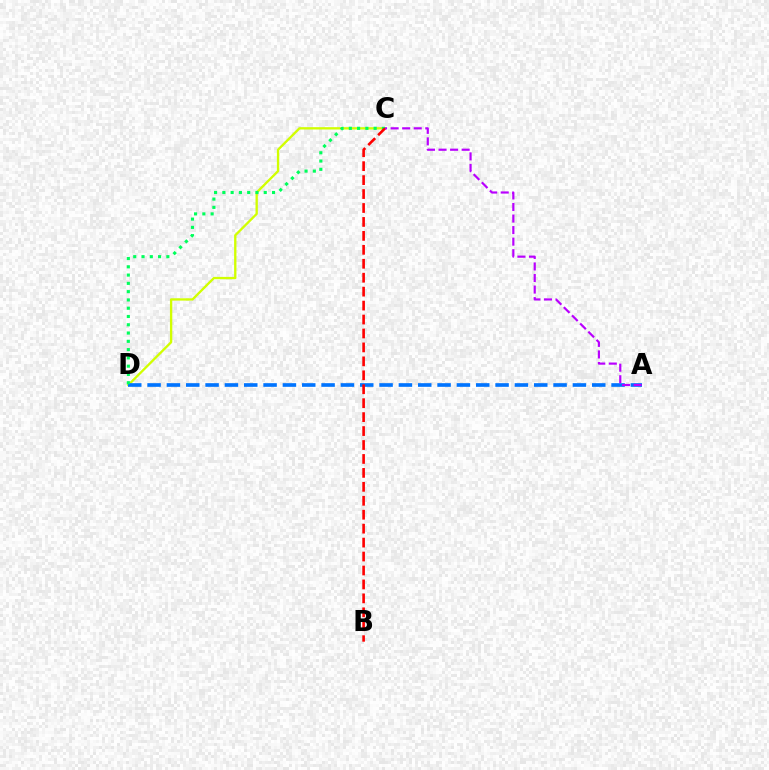{('C', 'D'): [{'color': '#d1ff00', 'line_style': 'solid', 'thickness': 1.68}, {'color': '#00ff5c', 'line_style': 'dotted', 'thickness': 2.25}], ('A', 'D'): [{'color': '#0074ff', 'line_style': 'dashed', 'thickness': 2.63}], ('B', 'C'): [{'color': '#ff0000', 'line_style': 'dashed', 'thickness': 1.89}], ('A', 'C'): [{'color': '#b900ff', 'line_style': 'dashed', 'thickness': 1.57}]}